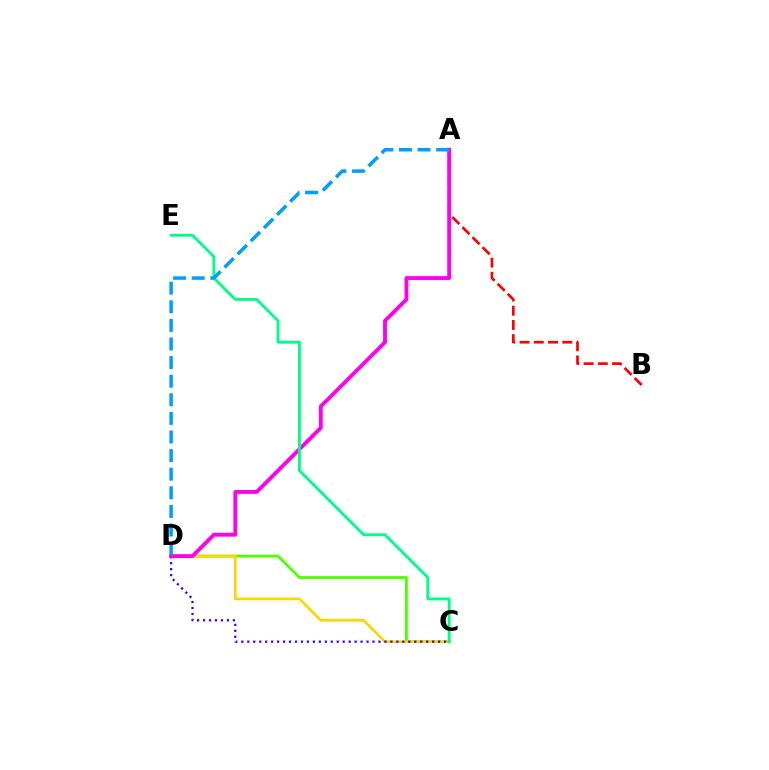{('C', 'D'): [{'color': '#4fff00', 'line_style': 'solid', 'thickness': 2.03}, {'color': '#ffd500', 'line_style': 'solid', 'thickness': 1.96}, {'color': '#3700ff', 'line_style': 'dotted', 'thickness': 1.62}], ('A', 'B'): [{'color': '#ff0000', 'line_style': 'dashed', 'thickness': 1.93}], ('A', 'D'): [{'color': '#ff00ed', 'line_style': 'solid', 'thickness': 2.77}, {'color': '#009eff', 'line_style': 'dashed', 'thickness': 2.53}], ('C', 'E'): [{'color': '#00ff86', 'line_style': 'solid', 'thickness': 2.07}]}